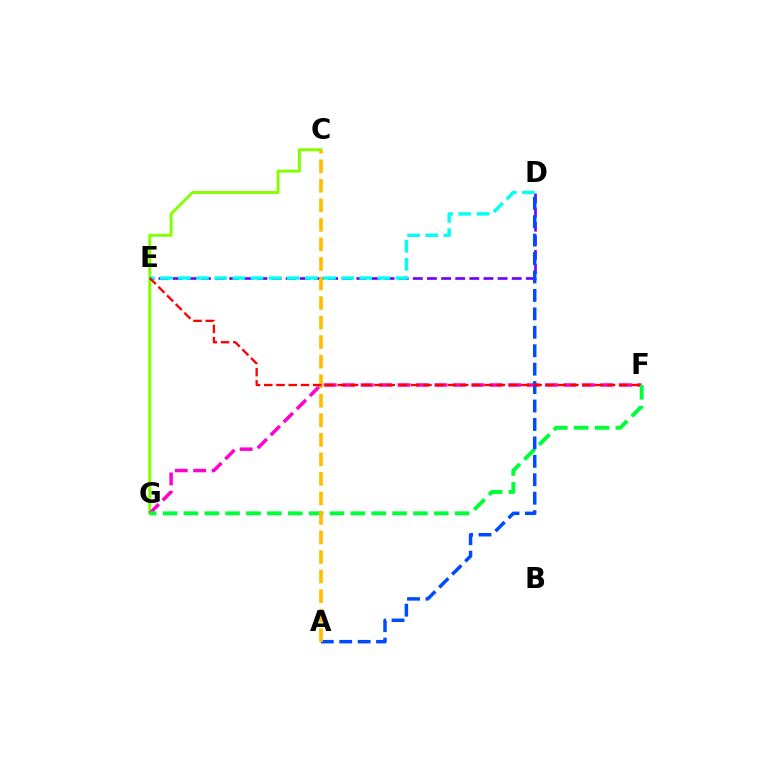{('C', 'G'): [{'color': '#84ff00', 'line_style': 'solid', 'thickness': 2.12}], ('F', 'G'): [{'color': '#ff00cf', 'line_style': 'dashed', 'thickness': 2.51}, {'color': '#00ff39', 'line_style': 'dashed', 'thickness': 2.83}], ('D', 'E'): [{'color': '#7200ff', 'line_style': 'dashed', 'thickness': 1.92}, {'color': '#00fff6', 'line_style': 'dashed', 'thickness': 2.46}], ('A', 'D'): [{'color': '#004bff', 'line_style': 'dashed', 'thickness': 2.5}], ('A', 'C'): [{'color': '#ffbd00', 'line_style': 'dashed', 'thickness': 2.65}], ('E', 'F'): [{'color': '#ff0000', 'line_style': 'dashed', 'thickness': 1.66}]}